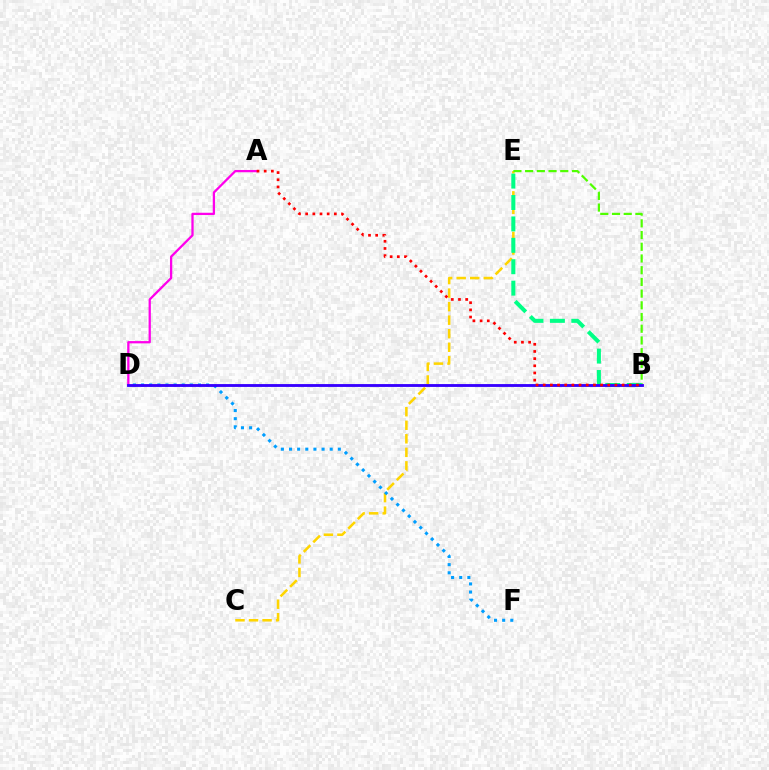{('C', 'E'): [{'color': '#ffd500', 'line_style': 'dashed', 'thickness': 1.84}], ('B', 'E'): [{'color': '#4fff00', 'line_style': 'dashed', 'thickness': 1.59}, {'color': '#00ff86', 'line_style': 'dashed', 'thickness': 2.91}], ('A', 'D'): [{'color': '#ff00ed', 'line_style': 'solid', 'thickness': 1.64}], ('D', 'F'): [{'color': '#009eff', 'line_style': 'dotted', 'thickness': 2.21}], ('B', 'D'): [{'color': '#3700ff', 'line_style': 'solid', 'thickness': 2.06}], ('A', 'B'): [{'color': '#ff0000', 'line_style': 'dotted', 'thickness': 1.95}]}